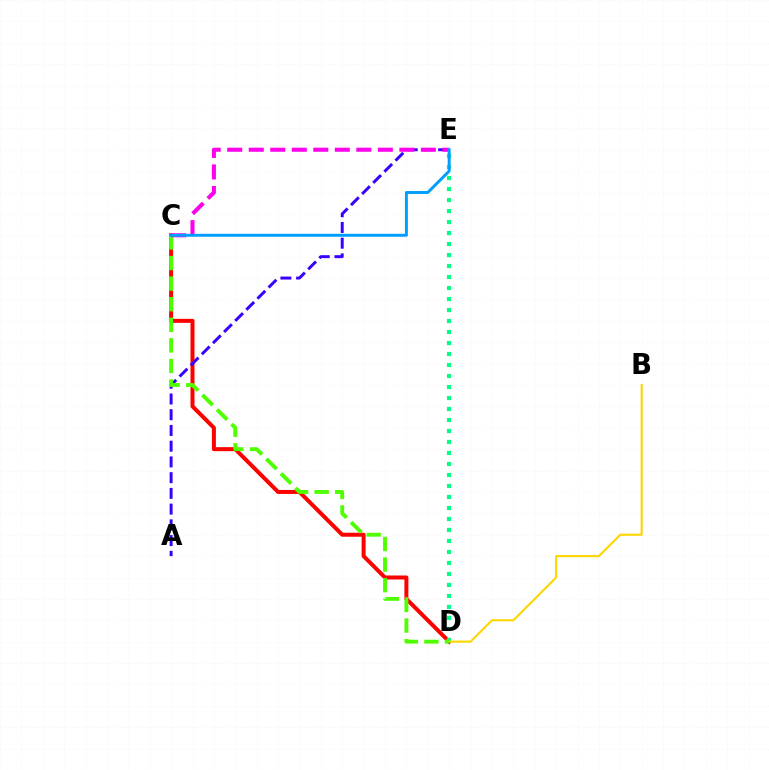{('C', 'D'): [{'color': '#ff0000', 'line_style': 'solid', 'thickness': 2.89}, {'color': '#4fff00', 'line_style': 'dashed', 'thickness': 2.8}], ('A', 'E'): [{'color': '#3700ff', 'line_style': 'dashed', 'thickness': 2.14}], ('D', 'E'): [{'color': '#00ff86', 'line_style': 'dotted', 'thickness': 2.99}], ('B', 'D'): [{'color': '#ffd500', 'line_style': 'solid', 'thickness': 1.52}], ('C', 'E'): [{'color': '#ff00ed', 'line_style': 'dashed', 'thickness': 2.92}, {'color': '#009eff', 'line_style': 'solid', 'thickness': 2.12}]}